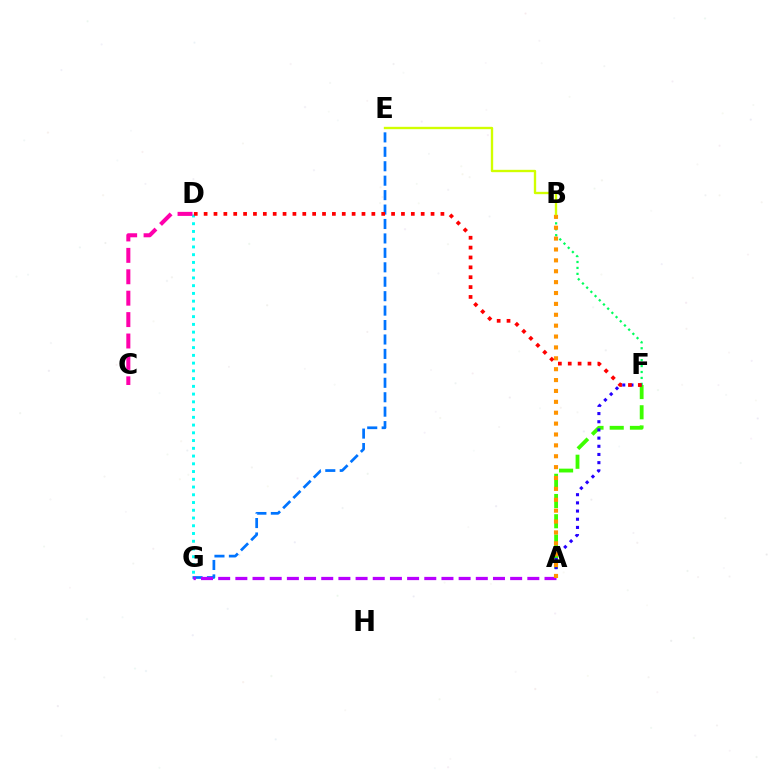{('E', 'G'): [{'color': '#0074ff', 'line_style': 'dashed', 'thickness': 1.96}], ('A', 'F'): [{'color': '#3dff00', 'line_style': 'dashed', 'thickness': 2.75}, {'color': '#2500ff', 'line_style': 'dotted', 'thickness': 2.22}], ('B', 'F'): [{'color': '#00ff5c', 'line_style': 'dotted', 'thickness': 1.61}], ('A', 'G'): [{'color': '#b900ff', 'line_style': 'dashed', 'thickness': 2.33}], ('A', 'B'): [{'color': '#ff9400', 'line_style': 'dotted', 'thickness': 2.96}], ('B', 'E'): [{'color': '#d1ff00', 'line_style': 'solid', 'thickness': 1.69}], ('D', 'G'): [{'color': '#00fff6', 'line_style': 'dotted', 'thickness': 2.1}], ('D', 'F'): [{'color': '#ff0000', 'line_style': 'dotted', 'thickness': 2.68}], ('C', 'D'): [{'color': '#ff00ac', 'line_style': 'dashed', 'thickness': 2.91}]}